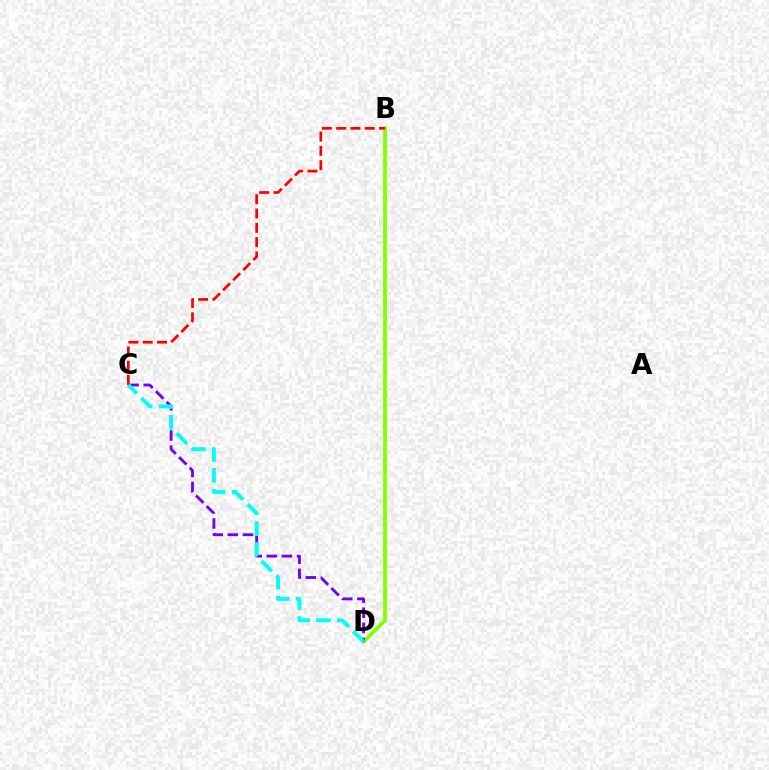{('B', 'D'): [{'color': '#84ff00', 'line_style': 'solid', 'thickness': 2.73}], ('C', 'D'): [{'color': '#7200ff', 'line_style': 'dashed', 'thickness': 2.05}, {'color': '#00fff6', 'line_style': 'dashed', 'thickness': 2.83}], ('B', 'C'): [{'color': '#ff0000', 'line_style': 'dashed', 'thickness': 1.94}]}